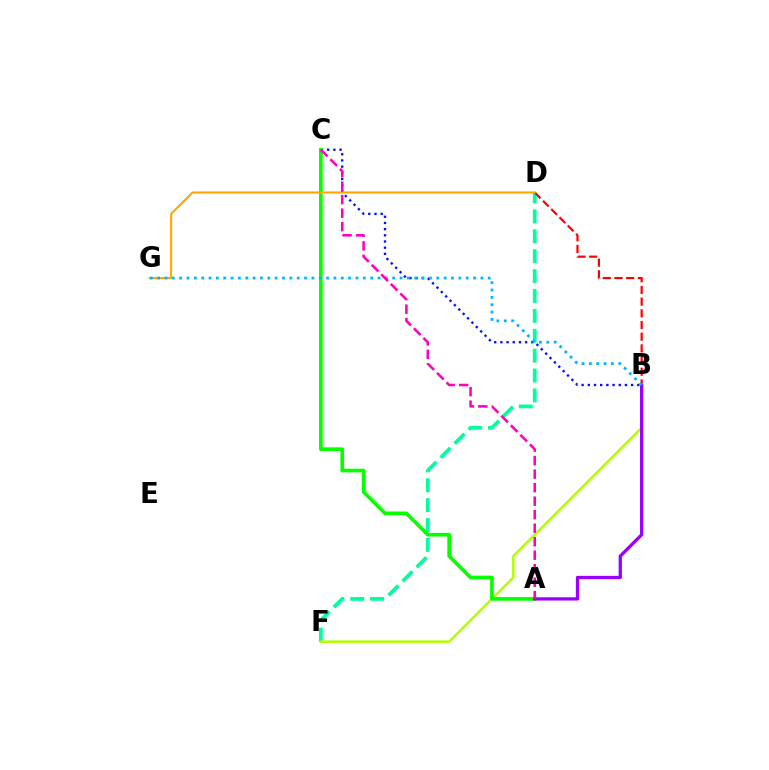{('B', 'C'): [{'color': '#0010ff', 'line_style': 'dotted', 'thickness': 1.68}], ('D', 'F'): [{'color': '#00ff9d', 'line_style': 'dashed', 'thickness': 2.7}], ('B', 'F'): [{'color': '#b3ff00', 'line_style': 'solid', 'thickness': 1.8}], ('B', 'D'): [{'color': '#ff0000', 'line_style': 'dashed', 'thickness': 1.59}], ('A', 'C'): [{'color': '#08ff00', 'line_style': 'solid', 'thickness': 2.64}, {'color': '#ff00bd', 'line_style': 'dashed', 'thickness': 1.84}], ('D', 'G'): [{'color': '#ffa500', 'line_style': 'solid', 'thickness': 1.5}], ('A', 'B'): [{'color': '#9b00ff', 'line_style': 'solid', 'thickness': 2.37}], ('B', 'G'): [{'color': '#00b5ff', 'line_style': 'dotted', 'thickness': 2.0}]}